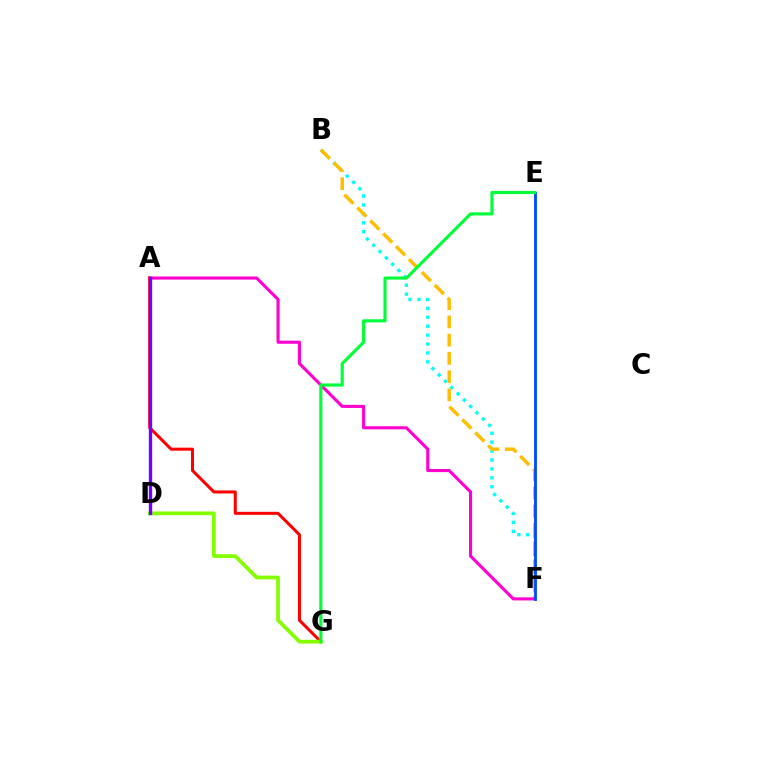{('B', 'F'): [{'color': '#00fff6', 'line_style': 'dotted', 'thickness': 2.42}, {'color': '#ffbd00', 'line_style': 'dashed', 'thickness': 2.48}], ('A', 'F'): [{'color': '#ff00cf', 'line_style': 'solid', 'thickness': 2.23}], ('A', 'G'): [{'color': '#ff0000', 'line_style': 'solid', 'thickness': 2.18}], ('D', 'G'): [{'color': '#84ff00', 'line_style': 'solid', 'thickness': 2.7}], ('A', 'D'): [{'color': '#7200ff', 'line_style': 'solid', 'thickness': 2.41}], ('E', 'F'): [{'color': '#004bff', 'line_style': 'solid', 'thickness': 2.04}], ('E', 'G'): [{'color': '#00ff39', 'line_style': 'solid', 'thickness': 2.25}]}